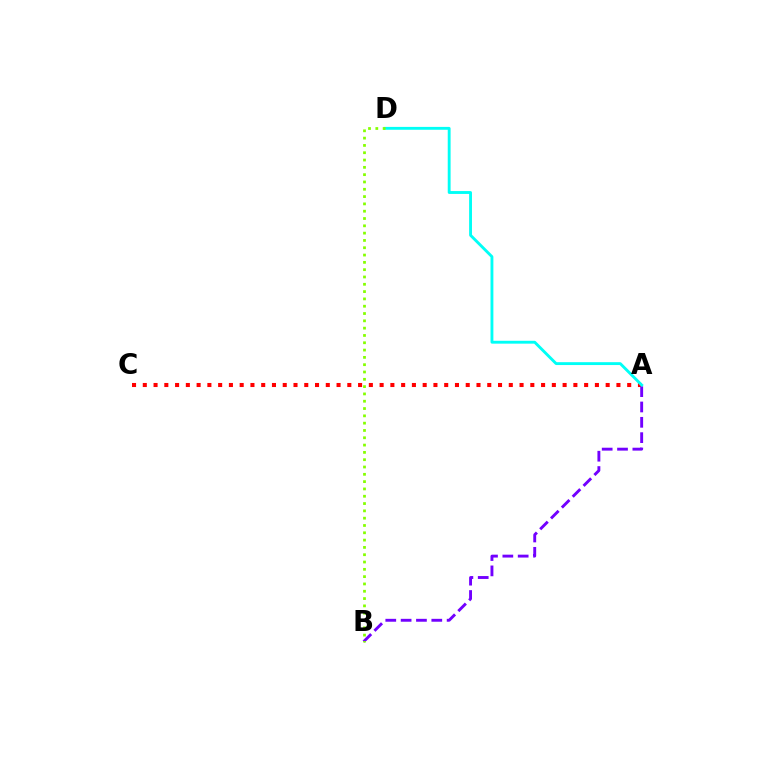{('A', 'C'): [{'color': '#ff0000', 'line_style': 'dotted', 'thickness': 2.92}], ('A', 'B'): [{'color': '#7200ff', 'line_style': 'dashed', 'thickness': 2.08}], ('A', 'D'): [{'color': '#00fff6', 'line_style': 'solid', 'thickness': 2.06}], ('B', 'D'): [{'color': '#84ff00', 'line_style': 'dotted', 'thickness': 1.99}]}